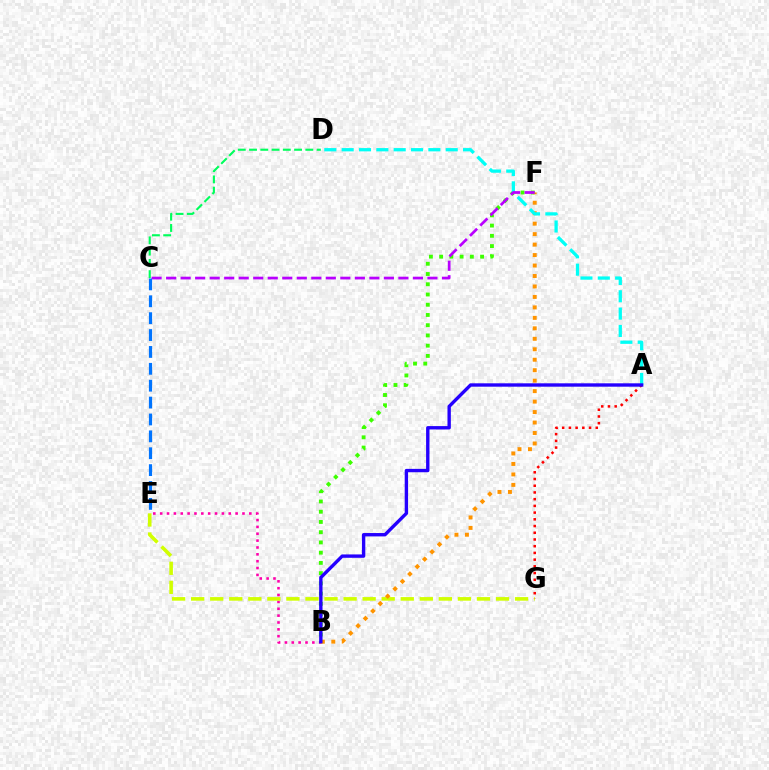{('B', 'F'): [{'color': '#3dff00', 'line_style': 'dotted', 'thickness': 2.78}, {'color': '#ff9400', 'line_style': 'dotted', 'thickness': 2.84}], ('B', 'E'): [{'color': '#ff00ac', 'line_style': 'dotted', 'thickness': 1.86}], ('E', 'G'): [{'color': '#d1ff00', 'line_style': 'dashed', 'thickness': 2.59}], ('A', 'D'): [{'color': '#00fff6', 'line_style': 'dashed', 'thickness': 2.36}], ('C', 'F'): [{'color': '#b900ff', 'line_style': 'dashed', 'thickness': 1.97}], ('A', 'G'): [{'color': '#ff0000', 'line_style': 'dotted', 'thickness': 1.82}], ('C', 'D'): [{'color': '#00ff5c', 'line_style': 'dashed', 'thickness': 1.53}], ('A', 'B'): [{'color': '#2500ff', 'line_style': 'solid', 'thickness': 2.43}], ('C', 'E'): [{'color': '#0074ff', 'line_style': 'dashed', 'thickness': 2.29}]}